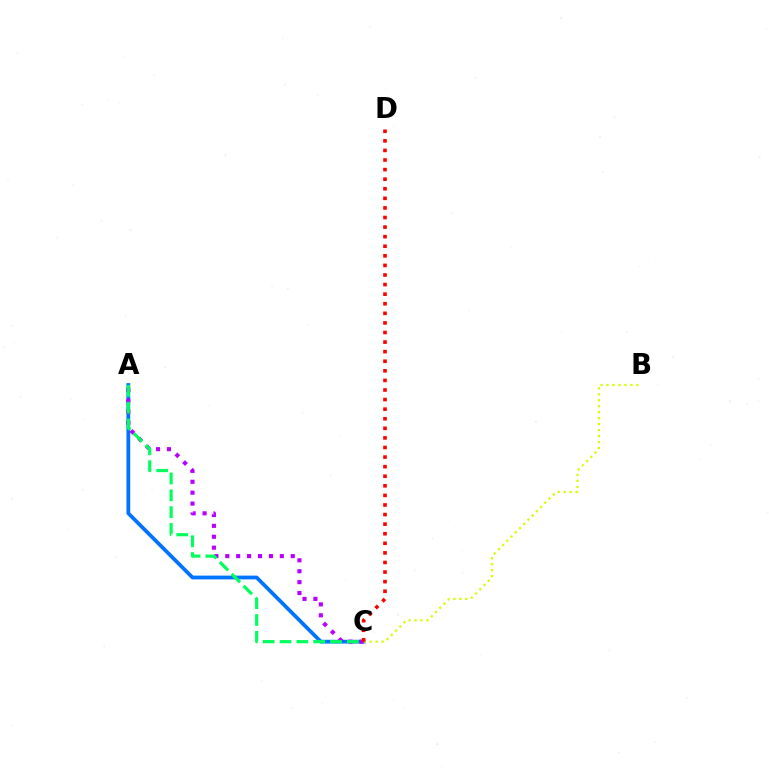{('A', 'C'): [{'color': '#0074ff', 'line_style': 'solid', 'thickness': 2.71}, {'color': '#b900ff', 'line_style': 'dotted', 'thickness': 2.96}, {'color': '#00ff5c', 'line_style': 'dashed', 'thickness': 2.29}], ('B', 'C'): [{'color': '#d1ff00', 'line_style': 'dotted', 'thickness': 1.62}], ('C', 'D'): [{'color': '#ff0000', 'line_style': 'dotted', 'thickness': 2.6}]}